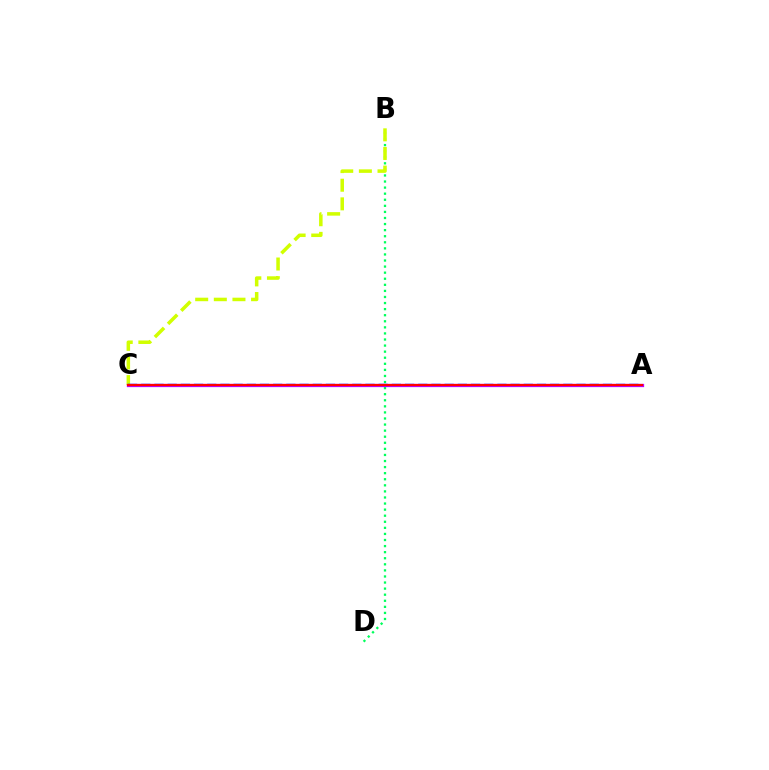{('B', 'D'): [{'color': '#00ff5c', 'line_style': 'dotted', 'thickness': 1.65}], ('B', 'C'): [{'color': '#d1ff00', 'line_style': 'dashed', 'thickness': 2.53}], ('A', 'C'): [{'color': '#0074ff', 'line_style': 'dashed', 'thickness': 1.79}, {'color': '#b900ff', 'line_style': 'solid', 'thickness': 2.35}, {'color': '#ff0000', 'line_style': 'solid', 'thickness': 1.54}]}